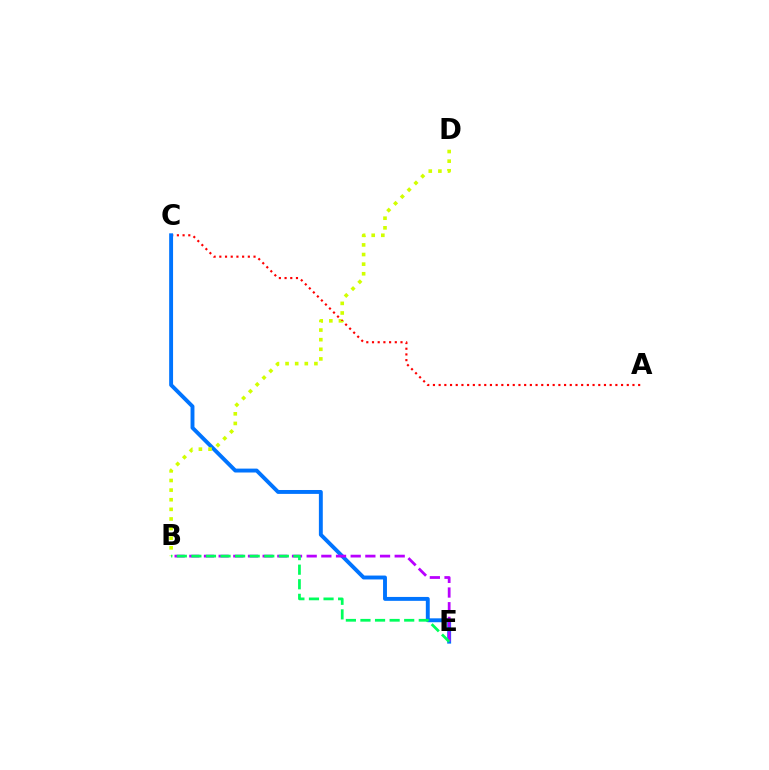{('A', 'C'): [{'color': '#ff0000', 'line_style': 'dotted', 'thickness': 1.55}], ('C', 'E'): [{'color': '#0074ff', 'line_style': 'solid', 'thickness': 2.81}], ('B', 'D'): [{'color': '#d1ff00', 'line_style': 'dotted', 'thickness': 2.61}], ('B', 'E'): [{'color': '#b900ff', 'line_style': 'dashed', 'thickness': 1.99}, {'color': '#00ff5c', 'line_style': 'dashed', 'thickness': 1.98}]}